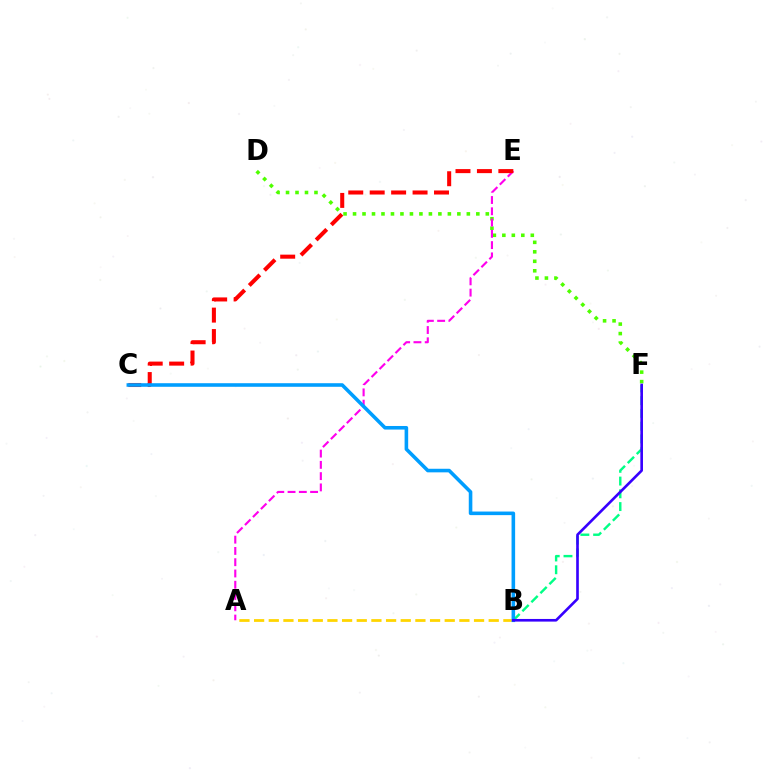{('D', 'F'): [{'color': '#4fff00', 'line_style': 'dotted', 'thickness': 2.58}], ('B', 'F'): [{'color': '#00ff86', 'line_style': 'dashed', 'thickness': 1.73}, {'color': '#3700ff', 'line_style': 'solid', 'thickness': 1.9}], ('A', 'B'): [{'color': '#ffd500', 'line_style': 'dashed', 'thickness': 1.99}], ('A', 'E'): [{'color': '#ff00ed', 'line_style': 'dashed', 'thickness': 1.53}], ('C', 'E'): [{'color': '#ff0000', 'line_style': 'dashed', 'thickness': 2.91}], ('B', 'C'): [{'color': '#009eff', 'line_style': 'solid', 'thickness': 2.58}]}